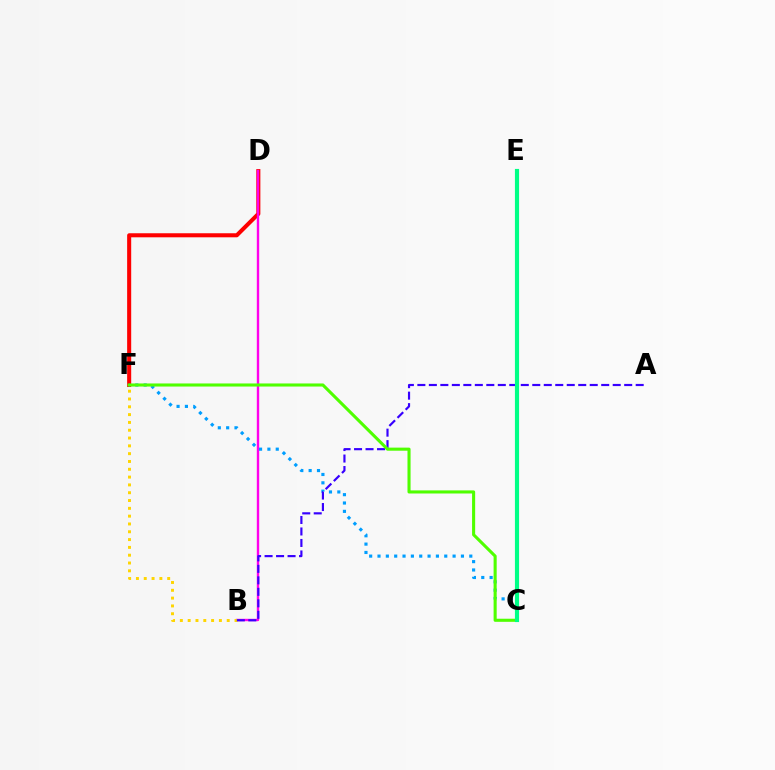{('D', 'F'): [{'color': '#ff0000', 'line_style': 'solid', 'thickness': 2.92}], ('B', 'D'): [{'color': '#ff00ed', 'line_style': 'solid', 'thickness': 1.72}], ('B', 'F'): [{'color': '#ffd500', 'line_style': 'dotted', 'thickness': 2.12}], ('C', 'F'): [{'color': '#009eff', 'line_style': 'dotted', 'thickness': 2.27}, {'color': '#4fff00', 'line_style': 'solid', 'thickness': 2.22}], ('A', 'B'): [{'color': '#3700ff', 'line_style': 'dashed', 'thickness': 1.56}], ('C', 'E'): [{'color': '#00ff86', 'line_style': 'solid', 'thickness': 2.99}]}